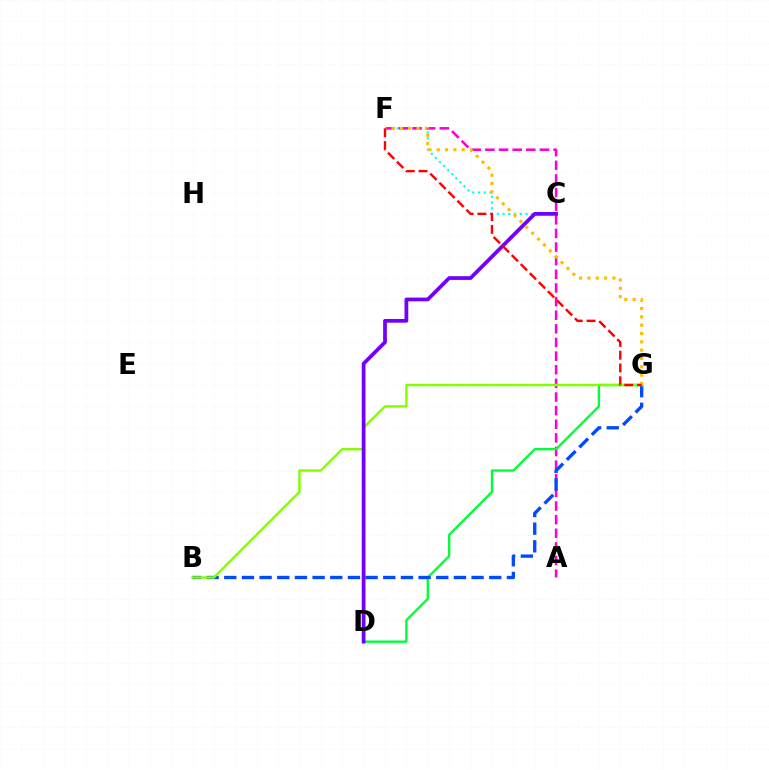{('C', 'F'): [{'color': '#00fff6', 'line_style': 'dotted', 'thickness': 1.56}], ('A', 'F'): [{'color': '#ff00cf', 'line_style': 'dashed', 'thickness': 1.85}], ('D', 'G'): [{'color': '#00ff39', 'line_style': 'solid', 'thickness': 1.7}], ('B', 'G'): [{'color': '#004bff', 'line_style': 'dashed', 'thickness': 2.4}, {'color': '#84ff00', 'line_style': 'solid', 'thickness': 1.77}], ('F', 'G'): [{'color': '#ffbd00', 'line_style': 'dotted', 'thickness': 2.26}, {'color': '#ff0000', 'line_style': 'dashed', 'thickness': 1.73}], ('C', 'D'): [{'color': '#7200ff', 'line_style': 'solid', 'thickness': 2.69}]}